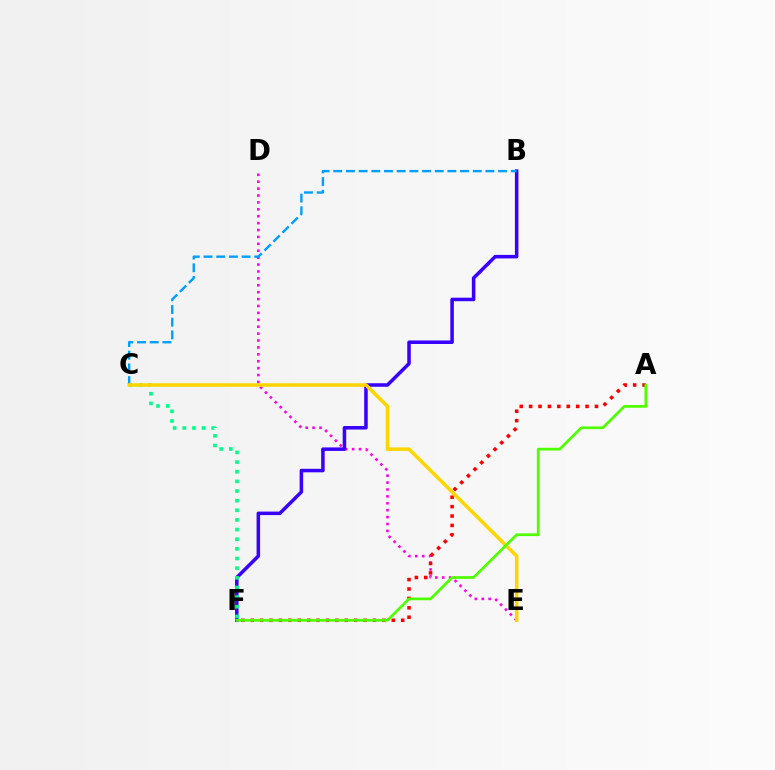{('D', 'E'): [{'color': '#ff00ed', 'line_style': 'dotted', 'thickness': 1.88}], ('B', 'F'): [{'color': '#3700ff', 'line_style': 'solid', 'thickness': 2.54}], ('A', 'F'): [{'color': '#ff0000', 'line_style': 'dotted', 'thickness': 2.56}, {'color': '#4fff00', 'line_style': 'solid', 'thickness': 1.95}], ('B', 'C'): [{'color': '#009eff', 'line_style': 'dashed', 'thickness': 1.72}], ('C', 'F'): [{'color': '#00ff86', 'line_style': 'dotted', 'thickness': 2.62}], ('C', 'E'): [{'color': '#ffd500', 'line_style': 'solid', 'thickness': 2.55}]}